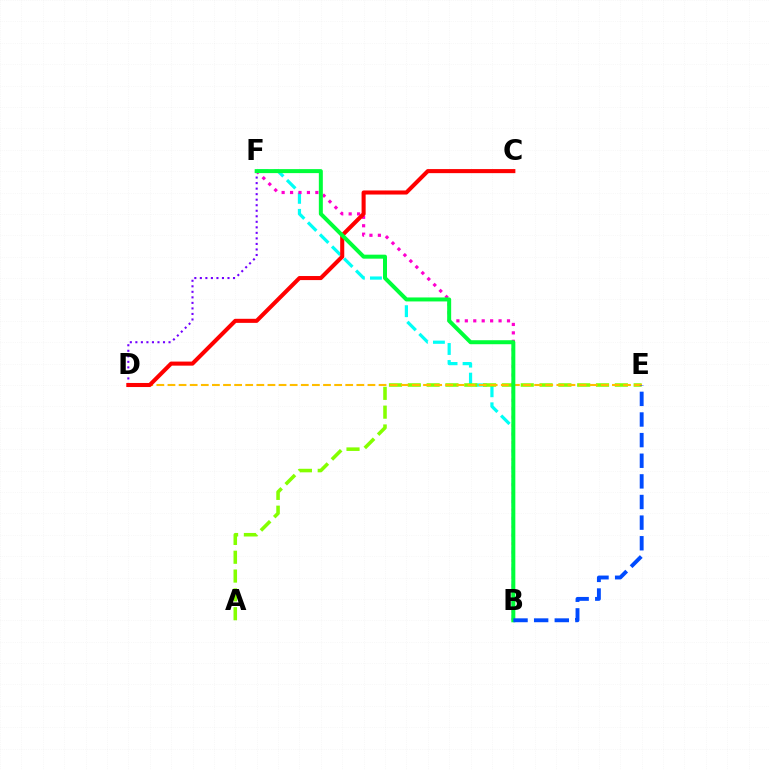{('B', 'F'): [{'color': '#00fff6', 'line_style': 'dashed', 'thickness': 2.31}, {'color': '#ff00cf', 'line_style': 'dotted', 'thickness': 2.29}, {'color': '#00ff39', 'line_style': 'solid', 'thickness': 2.87}], ('D', 'F'): [{'color': '#7200ff', 'line_style': 'dotted', 'thickness': 1.5}], ('A', 'E'): [{'color': '#84ff00', 'line_style': 'dashed', 'thickness': 2.56}], ('D', 'E'): [{'color': '#ffbd00', 'line_style': 'dashed', 'thickness': 1.51}], ('C', 'D'): [{'color': '#ff0000', 'line_style': 'solid', 'thickness': 2.93}], ('B', 'E'): [{'color': '#004bff', 'line_style': 'dashed', 'thickness': 2.8}]}